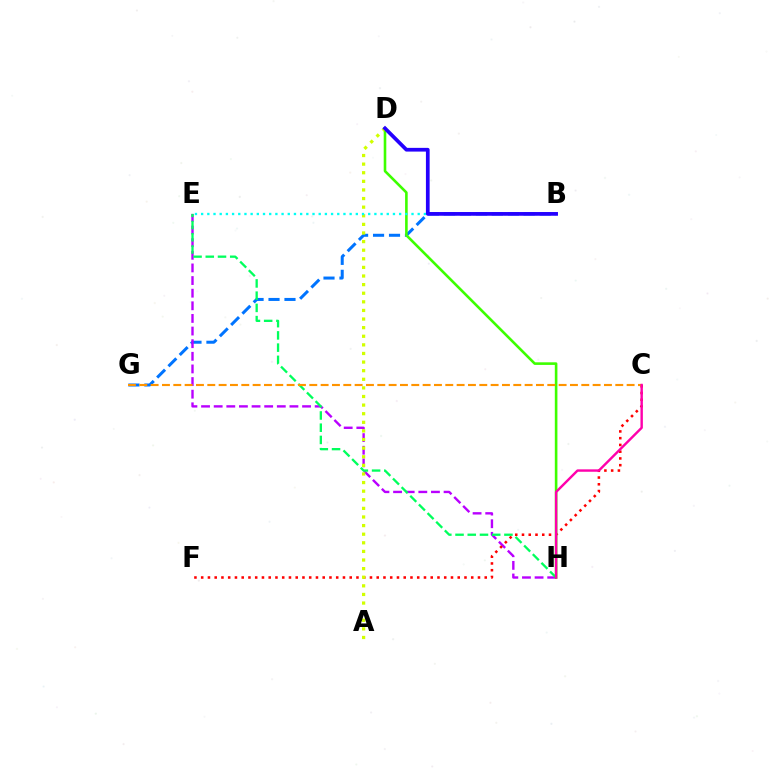{('B', 'G'): [{'color': '#0074ff', 'line_style': 'dashed', 'thickness': 2.17}], ('E', 'H'): [{'color': '#b900ff', 'line_style': 'dashed', 'thickness': 1.72}, {'color': '#00ff5c', 'line_style': 'dashed', 'thickness': 1.66}], ('C', 'F'): [{'color': '#ff0000', 'line_style': 'dotted', 'thickness': 1.83}], ('D', 'H'): [{'color': '#3dff00', 'line_style': 'solid', 'thickness': 1.87}], ('C', 'G'): [{'color': '#ff9400', 'line_style': 'dashed', 'thickness': 1.54}], ('A', 'D'): [{'color': '#d1ff00', 'line_style': 'dotted', 'thickness': 2.34}], ('C', 'H'): [{'color': '#ff00ac', 'line_style': 'solid', 'thickness': 1.74}], ('B', 'E'): [{'color': '#00fff6', 'line_style': 'dotted', 'thickness': 1.68}], ('B', 'D'): [{'color': '#2500ff', 'line_style': 'solid', 'thickness': 2.68}]}